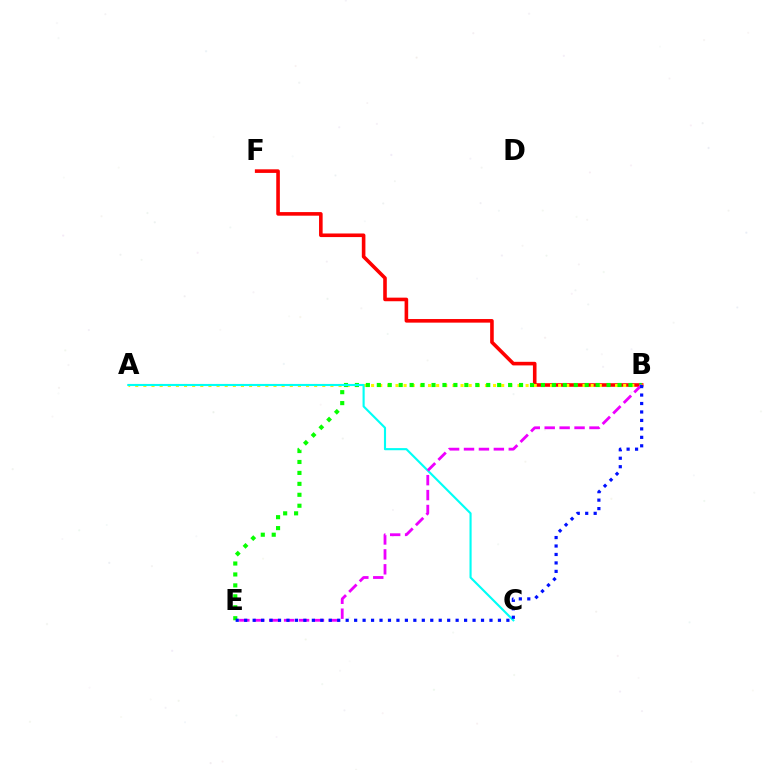{('B', 'F'): [{'color': '#ff0000', 'line_style': 'solid', 'thickness': 2.59}], ('A', 'B'): [{'color': '#fcf500', 'line_style': 'dotted', 'thickness': 2.21}], ('B', 'E'): [{'color': '#08ff00', 'line_style': 'dotted', 'thickness': 2.97}, {'color': '#ee00ff', 'line_style': 'dashed', 'thickness': 2.03}, {'color': '#0010ff', 'line_style': 'dotted', 'thickness': 2.3}], ('A', 'C'): [{'color': '#00fff6', 'line_style': 'solid', 'thickness': 1.53}]}